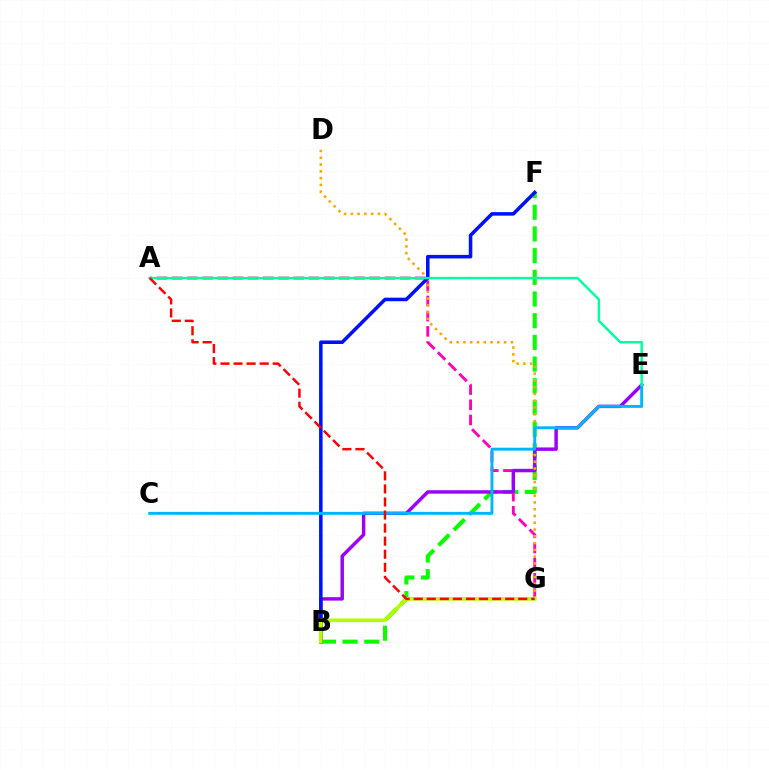{('A', 'G'): [{'color': '#ff00bd', 'line_style': 'dashed', 'thickness': 2.06}, {'color': '#ff0000', 'line_style': 'dashed', 'thickness': 1.78}], ('B', 'F'): [{'color': '#08ff00', 'line_style': 'dashed', 'thickness': 2.95}, {'color': '#0010ff', 'line_style': 'solid', 'thickness': 2.55}], ('B', 'E'): [{'color': '#9b00ff', 'line_style': 'solid', 'thickness': 2.47}], ('D', 'G'): [{'color': '#ffa500', 'line_style': 'dotted', 'thickness': 1.84}], ('C', 'E'): [{'color': '#00b5ff', 'line_style': 'solid', 'thickness': 2.09}], ('A', 'E'): [{'color': '#00ff9d', 'line_style': 'solid', 'thickness': 1.75}], ('B', 'G'): [{'color': '#b3ff00', 'line_style': 'solid', 'thickness': 2.63}]}